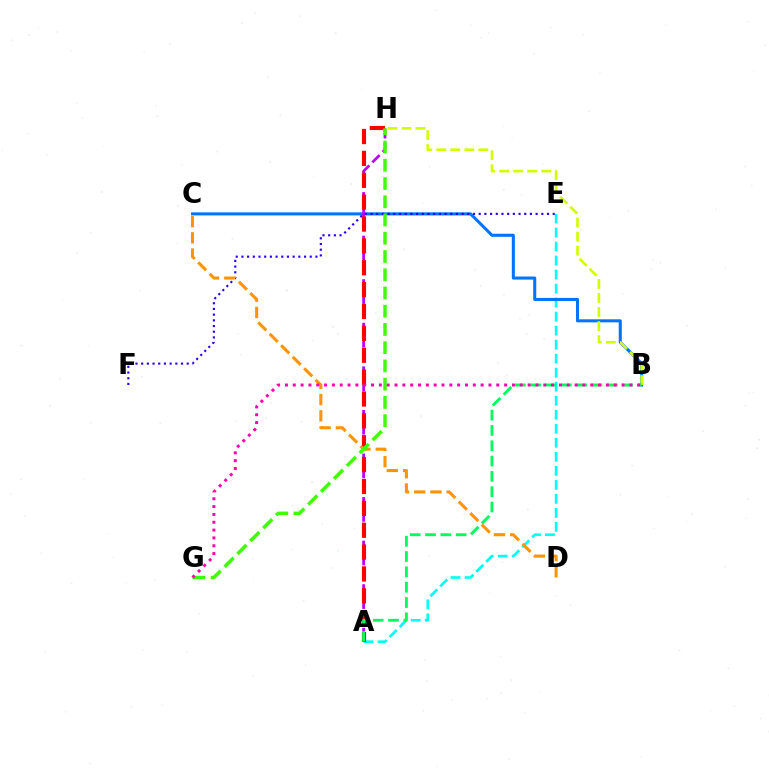{('A', 'E'): [{'color': '#00fff6', 'line_style': 'dashed', 'thickness': 1.9}], ('B', 'C'): [{'color': '#0074ff', 'line_style': 'solid', 'thickness': 2.2}], ('A', 'H'): [{'color': '#b900ff', 'line_style': 'dashed', 'thickness': 1.97}, {'color': '#ff0000', 'line_style': 'dashed', 'thickness': 2.97}], ('E', 'F'): [{'color': '#2500ff', 'line_style': 'dotted', 'thickness': 1.55}], ('C', 'D'): [{'color': '#ff9400', 'line_style': 'dashed', 'thickness': 2.21}], ('B', 'H'): [{'color': '#d1ff00', 'line_style': 'dashed', 'thickness': 1.91}], ('G', 'H'): [{'color': '#3dff00', 'line_style': 'dashed', 'thickness': 2.48}], ('A', 'B'): [{'color': '#00ff5c', 'line_style': 'dashed', 'thickness': 2.08}], ('B', 'G'): [{'color': '#ff00ac', 'line_style': 'dotted', 'thickness': 2.13}]}